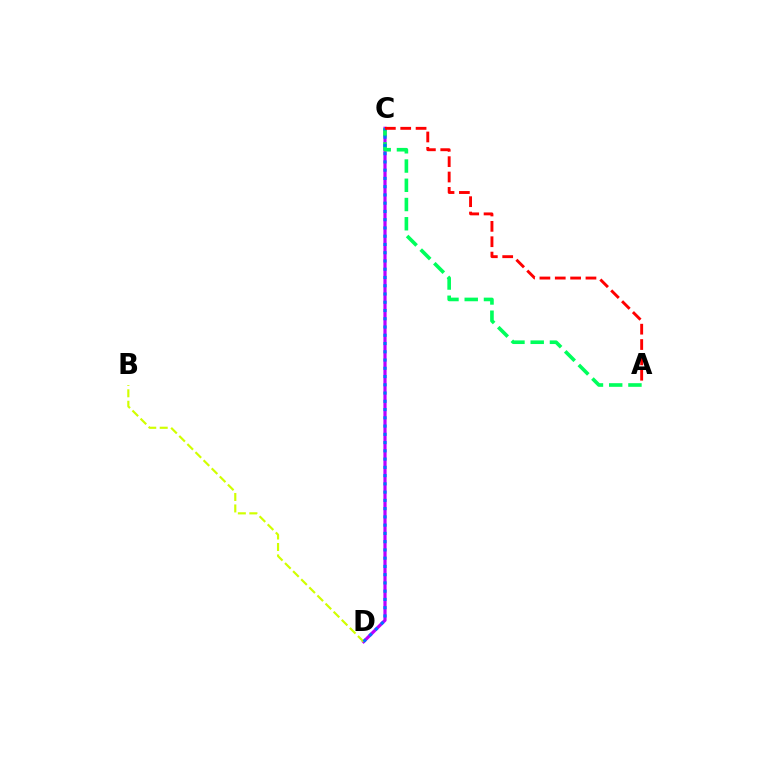{('C', 'D'): [{'color': '#b900ff', 'line_style': 'solid', 'thickness': 2.3}, {'color': '#0074ff', 'line_style': 'dotted', 'thickness': 2.24}], ('B', 'D'): [{'color': '#d1ff00', 'line_style': 'dashed', 'thickness': 1.56}], ('A', 'C'): [{'color': '#00ff5c', 'line_style': 'dashed', 'thickness': 2.61}, {'color': '#ff0000', 'line_style': 'dashed', 'thickness': 2.09}]}